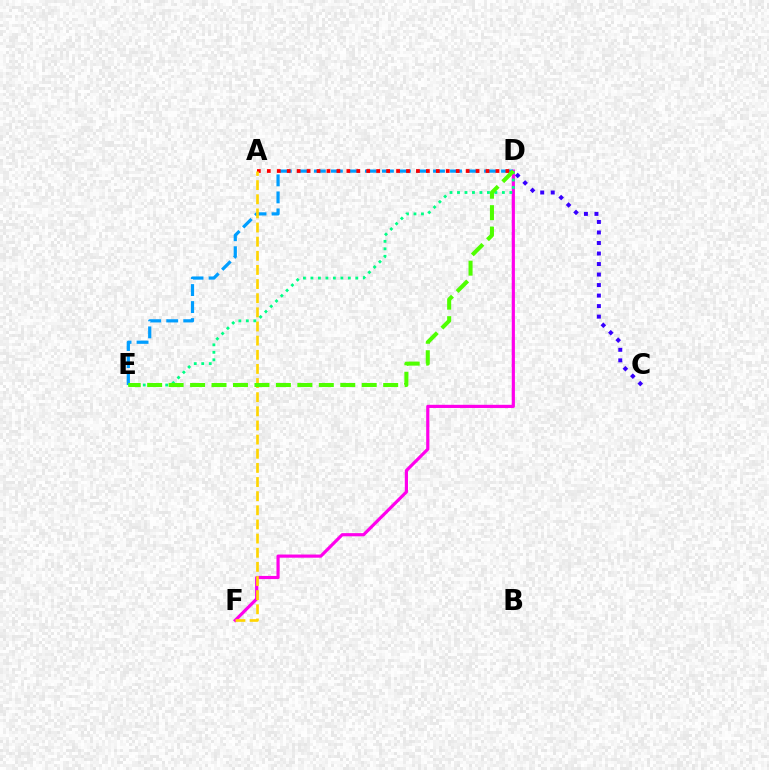{('D', 'F'): [{'color': '#ff00ed', 'line_style': 'solid', 'thickness': 2.28}], ('C', 'D'): [{'color': '#3700ff', 'line_style': 'dotted', 'thickness': 2.86}], ('D', 'E'): [{'color': '#009eff', 'line_style': 'dashed', 'thickness': 2.31}, {'color': '#00ff86', 'line_style': 'dotted', 'thickness': 2.03}, {'color': '#4fff00', 'line_style': 'dashed', 'thickness': 2.91}], ('A', 'D'): [{'color': '#ff0000', 'line_style': 'dotted', 'thickness': 2.7}], ('A', 'F'): [{'color': '#ffd500', 'line_style': 'dashed', 'thickness': 1.92}]}